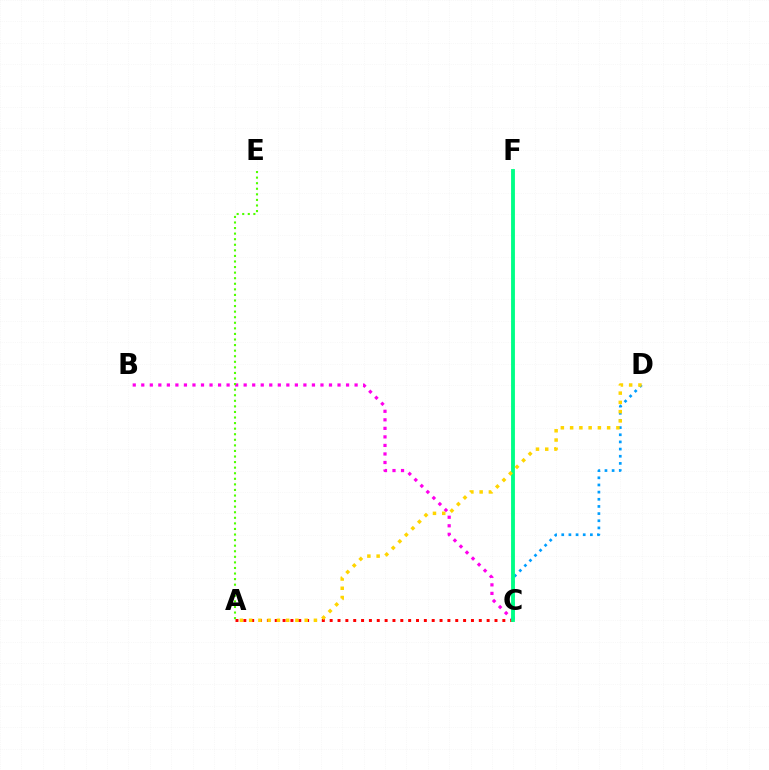{('C', 'D'): [{'color': '#009eff', 'line_style': 'dotted', 'thickness': 1.95}], ('B', 'C'): [{'color': '#ff00ed', 'line_style': 'dotted', 'thickness': 2.32}], ('A', 'C'): [{'color': '#ff0000', 'line_style': 'dotted', 'thickness': 2.13}], ('C', 'F'): [{'color': '#3700ff', 'line_style': 'dashed', 'thickness': 1.58}, {'color': '#00ff86', 'line_style': 'solid', 'thickness': 2.77}], ('A', 'E'): [{'color': '#4fff00', 'line_style': 'dotted', 'thickness': 1.51}], ('A', 'D'): [{'color': '#ffd500', 'line_style': 'dotted', 'thickness': 2.51}]}